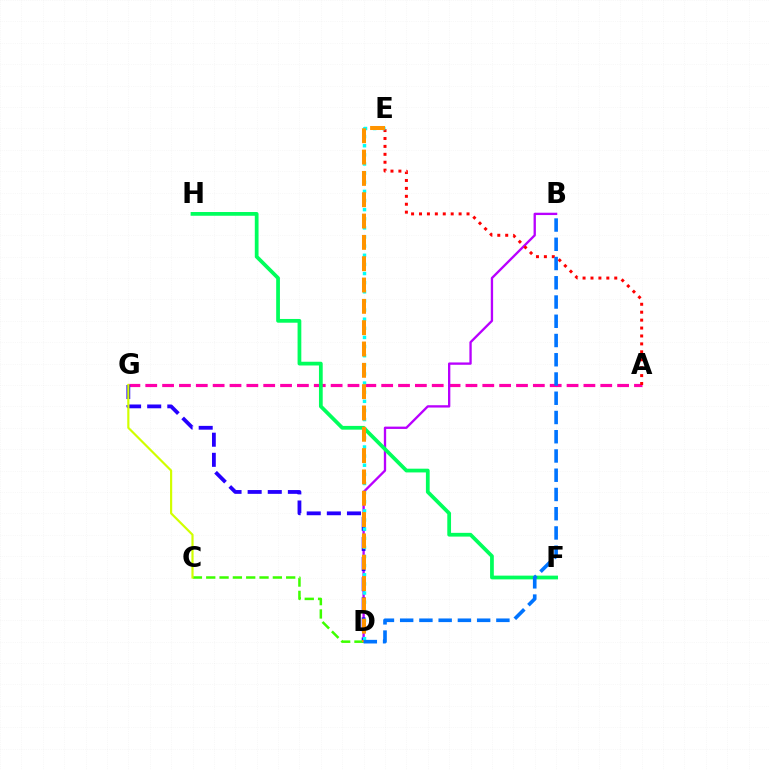{('A', 'G'): [{'color': '#ff00ac', 'line_style': 'dashed', 'thickness': 2.29}], ('B', 'D'): [{'color': '#b900ff', 'line_style': 'solid', 'thickness': 1.68}, {'color': '#0074ff', 'line_style': 'dashed', 'thickness': 2.61}], ('D', 'G'): [{'color': '#2500ff', 'line_style': 'dashed', 'thickness': 2.73}], ('C', 'D'): [{'color': '#3dff00', 'line_style': 'dashed', 'thickness': 1.81}], ('C', 'G'): [{'color': '#d1ff00', 'line_style': 'solid', 'thickness': 1.57}], ('A', 'E'): [{'color': '#ff0000', 'line_style': 'dotted', 'thickness': 2.15}], ('D', 'E'): [{'color': '#00fff6', 'line_style': 'dotted', 'thickness': 2.48}, {'color': '#ff9400', 'line_style': 'dashed', 'thickness': 2.9}], ('F', 'H'): [{'color': '#00ff5c', 'line_style': 'solid', 'thickness': 2.7}]}